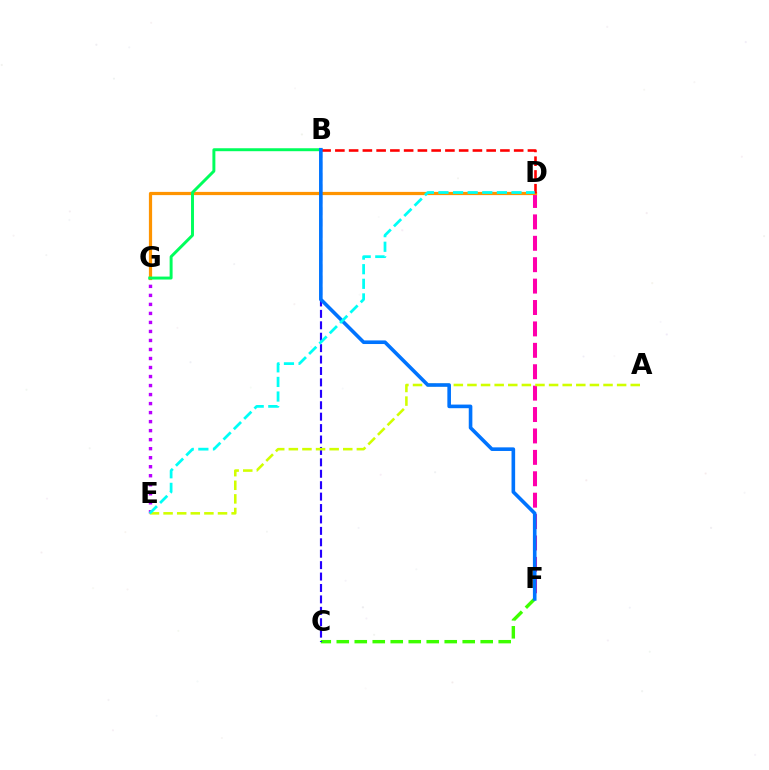{('E', 'G'): [{'color': '#b900ff', 'line_style': 'dotted', 'thickness': 2.45}], ('D', 'F'): [{'color': '#ff00ac', 'line_style': 'dashed', 'thickness': 2.91}], ('D', 'G'): [{'color': '#ff9400', 'line_style': 'solid', 'thickness': 2.32}], ('C', 'F'): [{'color': '#3dff00', 'line_style': 'dashed', 'thickness': 2.44}], ('B', 'C'): [{'color': '#2500ff', 'line_style': 'dashed', 'thickness': 1.55}], ('B', 'G'): [{'color': '#00ff5c', 'line_style': 'solid', 'thickness': 2.13}], ('A', 'E'): [{'color': '#d1ff00', 'line_style': 'dashed', 'thickness': 1.85}], ('B', 'D'): [{'color': '#ff0000', 'line_style': 'dashed', 'thickness': 1.87}], ('B', 'F'): [{'color': '#0074ff', 'line_style': 'solid', 'thickness': 2.6}], ('D', 'E'): [{'color': '#00fff6', 'line_style': 'dashed', 'thickness': 1.98}]}